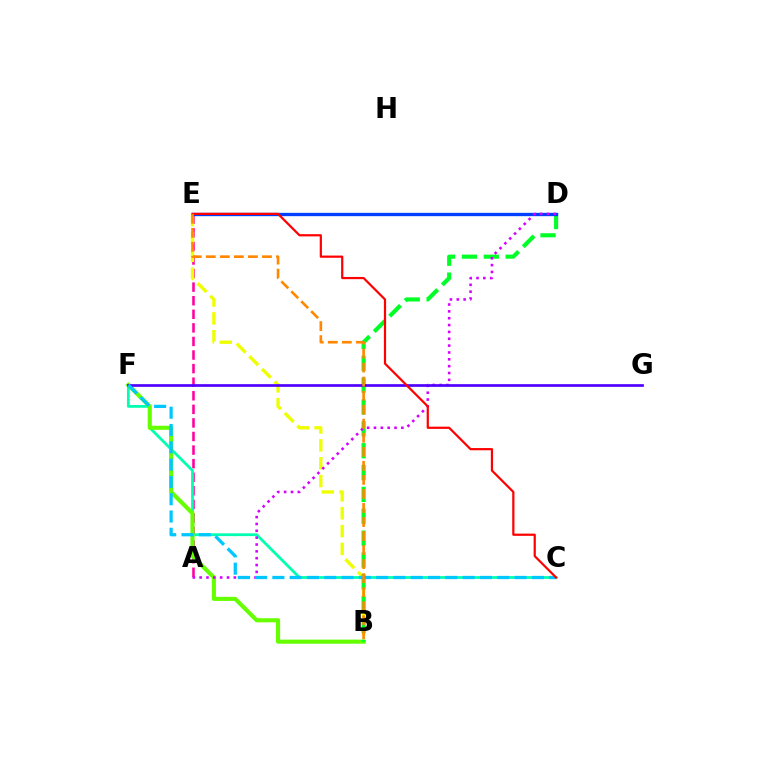{('A', 'E'): [{'color': '#ff00a0', 'line_style': 'dashed', 'thickness': 1.84}], ('B', 'E'): [{'color': '#eeff00', 'line_style': 'dashed', 'thickness': 2.43}, {'color': '#ff8800', 'line_style': 'dashed', 'thickness': 1.91}], ('C', 'F'): [{'color': '#00ffaf', 'line_style': 'solid', 'thickness': 1.99}, {'color': '#00c7ff', 'line_style': 'dashed', 'thickness': 2.35}], ('B', 'F'): [{'color': '#66ff00', 'line_style': 'solid', 'thickness': 2.95}], ('B', 'D'): [{'color': '#00ff27', 'line_style': 'dashed', 'thickness': 2.97}], ('D', 'E'): [{'color': '#003fff', 'line_style': 'solid', 'thickness': 2.39}], ('A', 'D'): [{'color': '#d600ff', 'line_style': 'dotted', 'thickness': 1.86}], ('F', 'G'): [{'color': '#4f00ff', 'line_style': 'solid', 'thickness': 1.94}], ('C', 'E'): [{'color': '#ff0000', 'line_style': 'solid', 'thickness': 1.59}]}